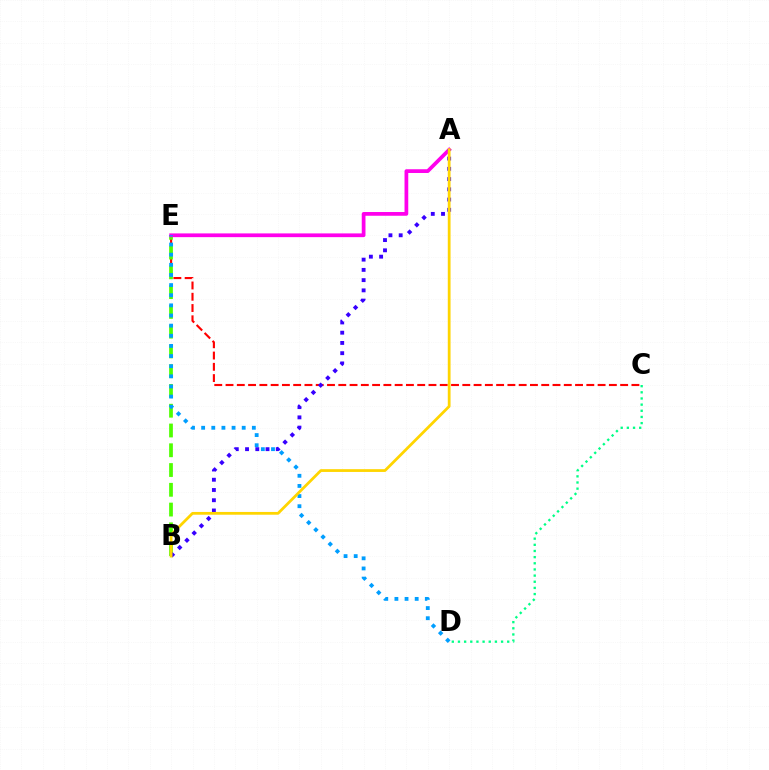{('C', 'E'): [{'color': '#ff0000', 'line_style': 'dashed', 'thickness': 1.53}], ('B', 'E'): [{'color': '#4fff00', 'line_style': 'dashed', 'thickness': 2.69}], ('A', 'E'): [{'color': '#ff00ed', 'line_style': 'solid', 'thickness': 2.69}], ('D', 'E'): [{'color': '#009eff', 'line_style': 'dotted', 'thickness': 2.75}], ('A', 'B'): [{'color': '#3700ff', 'line_style': 'dotted', 'thickness': 2.78}, {'color': '#ffd500', 'line_style': 'solid', 'thickness': 1.99}], ('C', 'D'): [{'color': '#00ff86', 'line_style': 'dotted', 'thickness': 1.67}]}